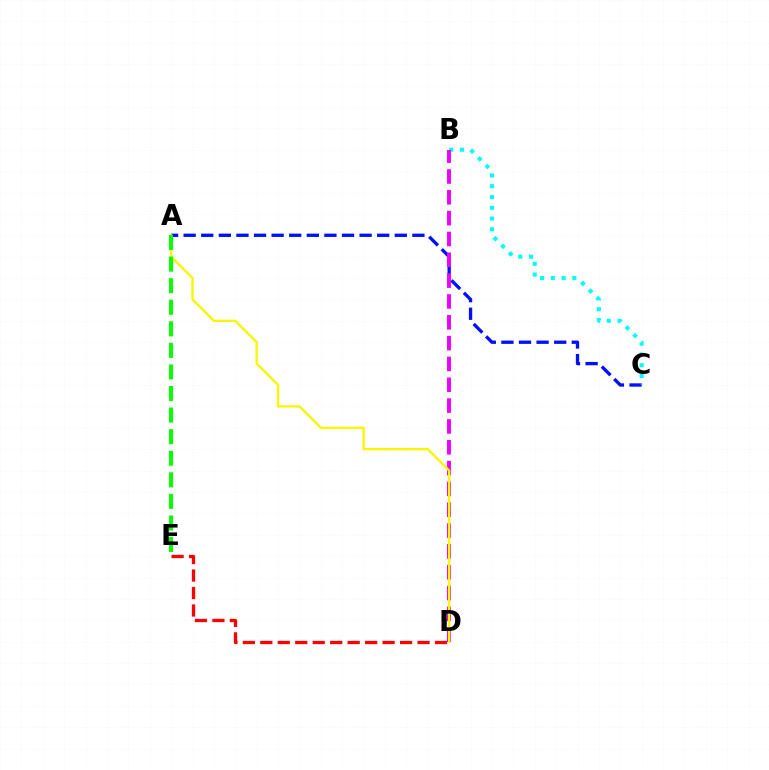{('A', 'C'): [{'color': '#0010ff', 'line_style': 'dashed', 'thickness': 2.39}], ('B', 'C'): [{'color': '#00fff6', 'line_style': 'dotted', 'thickness': 2.93}], ('B', 'D'): [{'color': '#ee00ff', 'line_style': 'dashed', 'thickness': 2.83}], ('A', 'D'): [{'color': '#fcf500', 'line_style': 'solid', 'thickness': 1.68}], ('A', 'E'): [{'color': '#08ff00', 'line_style': 'dashed', 'thickness': 2.93}], ('D', 'E'): [{'color': '#ff0000', 'line_style': 'dashed', 'thickness': 2.37}]}